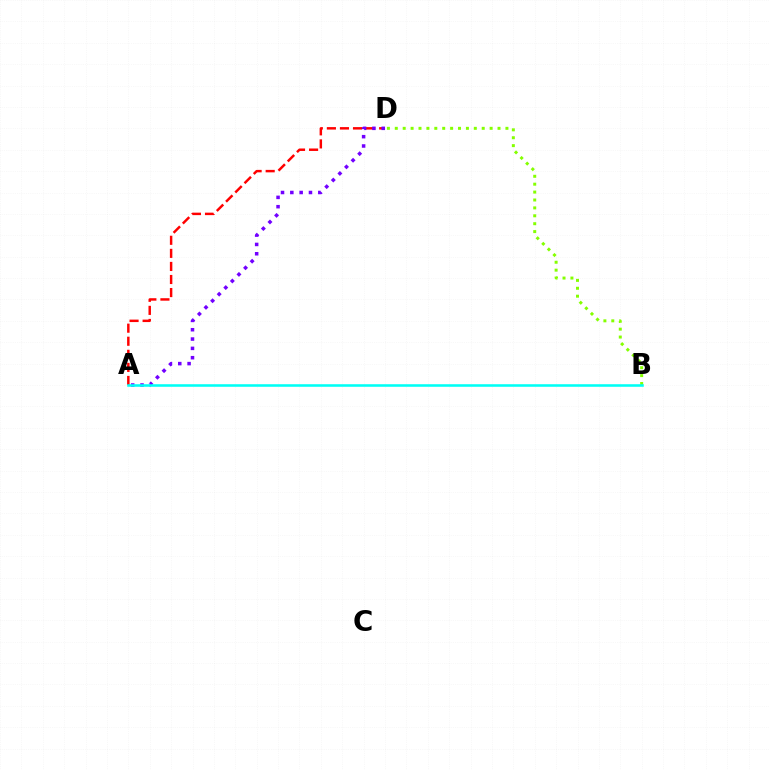{('A', 'D'): [{'color': '#ff0000', 'line_style': 'dashed', 'thickness': 1.78}, {'color': '#7200ff', 'line_style': 'dotted', 'thickness': 2.53}], ('B', 'D'): [{'color': '#84ff00', 'line_style': 'dotted', 'thickness': 2.15}], ('A', 'B'): [{'color': '#00fff6', 'line_style': 'solid', 'thickness': 1.85}]}